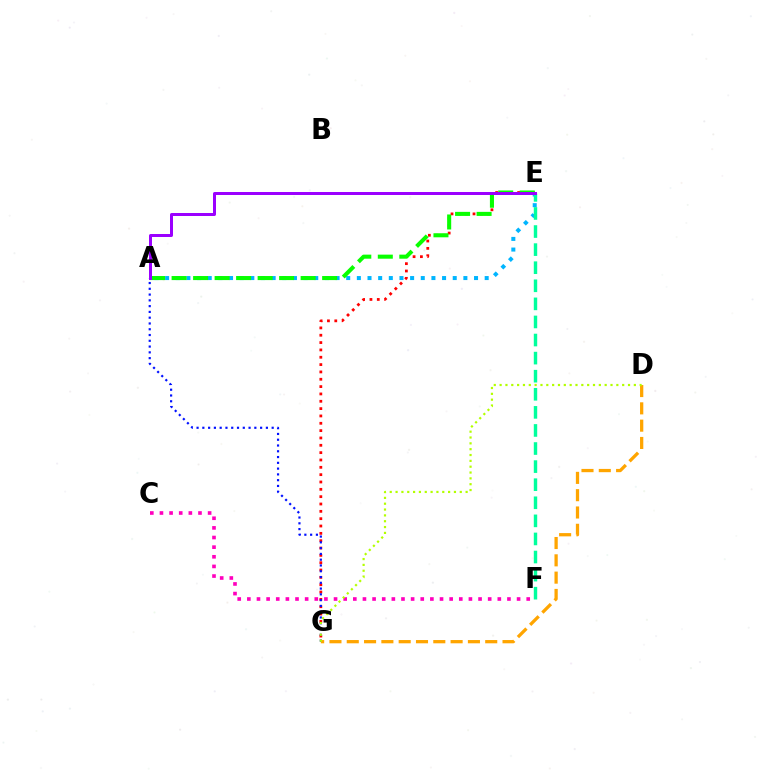{('E', 'G'): [{'color': '#ff0000', 'line_style': 'dotted', 'thickness': 1.99}], ('A', 'G'): [{'color': '#0010ff', 'line_style': 'dotted', 'thickness': 1.57}], ('A', 'E'): [{'color': '#00b5ff', 'line_style': 'dotted', 'thickness': 2.89}, {'color': '#08ff00', 'line_style': 'dashed', 'thickness': 2.92}, {'color': '#9b00ff', 'line_style': 'solid', 'thickness': 2.15}], ('D', 'G'): [{'color': '#ffa500', 'line_style': 'dashed', 'thickness': 2.35}, {'color': '#b3ff00', 'line_style': 'dotted', 'thickness': 1.59}], ('E', 'F'): [{'color': '#00ff9d', 'line_style': 'dashed', 'thickness': 2.46}], ('C', 'F'): [{'color': '#ff00bd', 'line_style': 'dotted', 'thickness': 2.62}]}